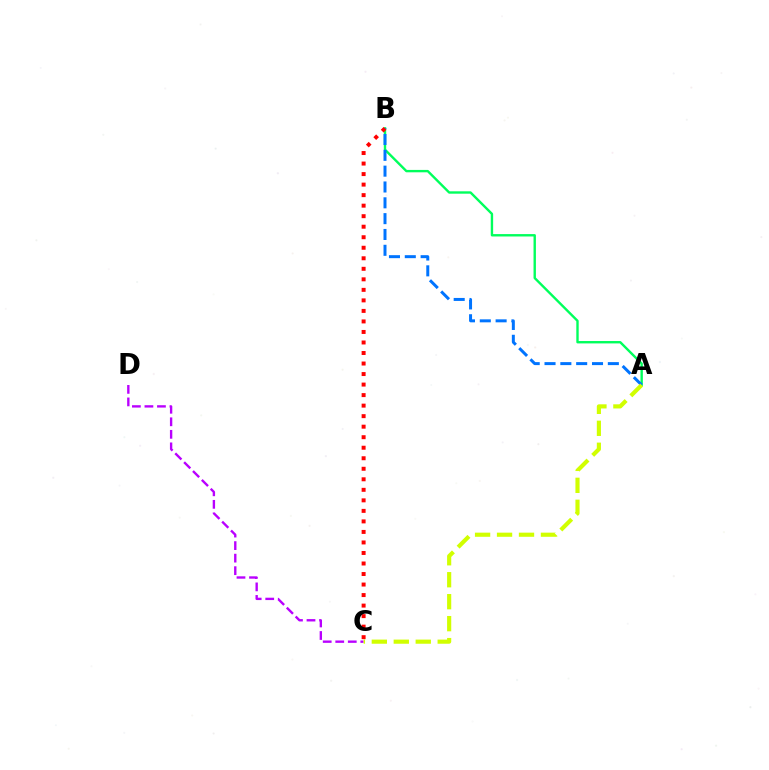{('C', 'D'): [{'color': '#b900ff', 'line_style': 'dashed', 'thickness': 1.7}], ('A', 'B'): [{'color': '#00ff5c', 'line_style': 'solid', 'thickness': 1.72}, {'color': '#0074ff', 'line_style': 'dashed', 'thickness': 2.15}], ('A', 'C'): [{'color': '#d1ff00', 'line_style': 'dashed', 'thickness': 2.98}], ('B', 'C'): [{'color': '#ff0000', 'line_style': 'dotted', 'thickness': 2.86}]}